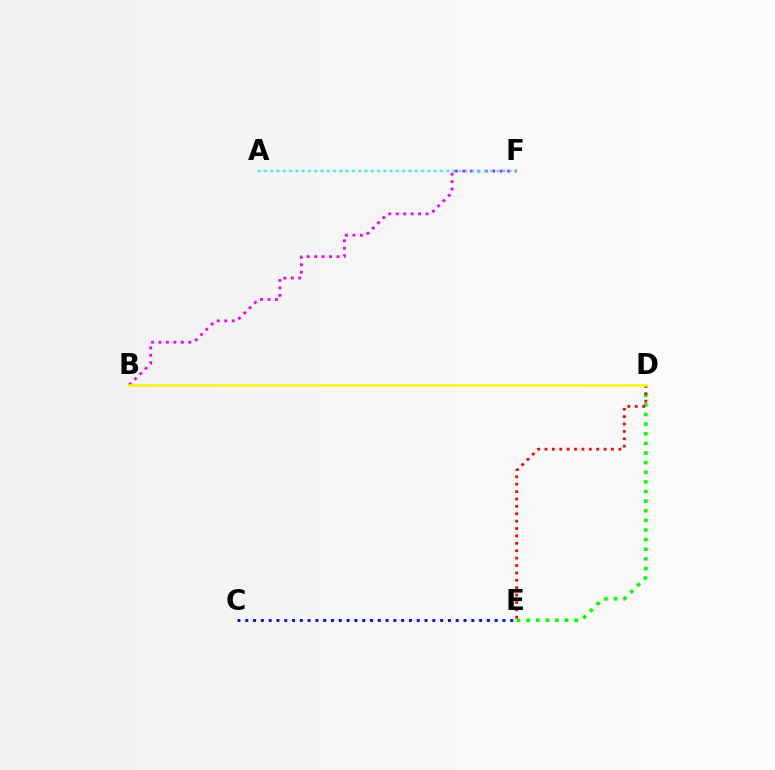{('B', 'F'): [{'color': '#ee00ff', 'line_style': 'dotted', 'thickness': 2.02}], ('C', 'E'): [{'color': '#0010ff', 'line_style': 'dotted', 'thickness': 2.12}], ('D', 'E'): [{'color': '#08ff00', 'line_style': 'dotted', 'thickness': 2.61}, {'color': '#ff0000', 'line_style': 'dotted', 'thickness': 2.01}], ('A', 'F'): [{'color': '#00fff6', 'line_style': 'dotted', 'thickness': 1.71}], ('B', 'D'): [{'color': '#fcf500', 'line_style': 'solid', 'thickness': 1.82}]}